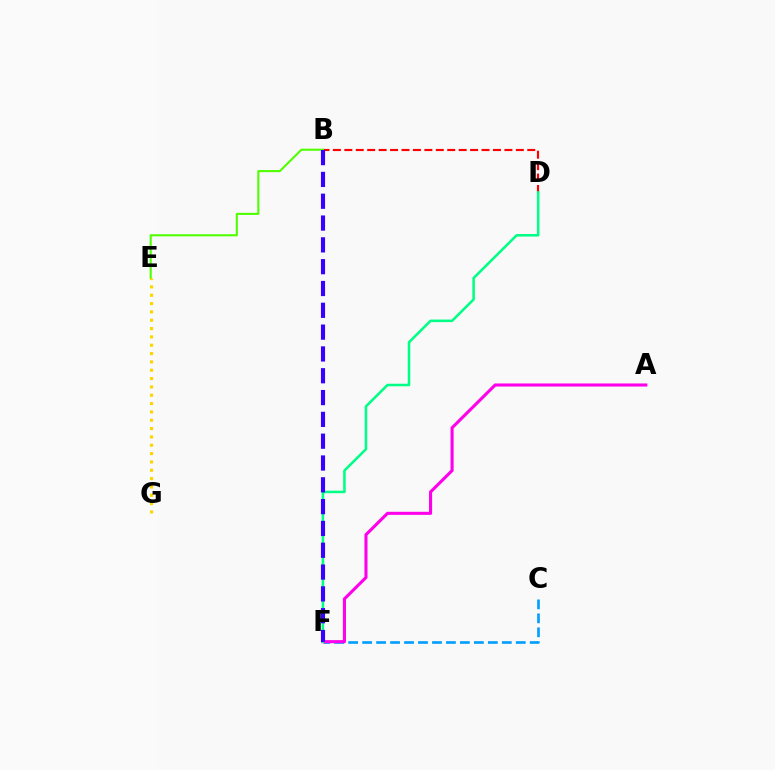{('B', 'D'): [{'color': '#ff0000', 'line_style': 'dashed', 'thickness': 1.55}], ('C', 'F'): [{'color': '#009eff', 'line_style': 'dashed', 'thickness': 1.9}], ('A', 'F'): [{'color': '#ff00ed', 'line_style': 'solid', 'thickness': 2.22}], ('B', 'E'): [{'color': '#4fff00', 'line_style': 'solid', 'thickness': 1.5}], ('E', 'G'): [{'color': '#ffd500', 'line_style': 'dotted', 'thickness': 2.26}], ('D', 'F'): [{'color': '#00ff86', 'line_style': 'solid', 'thickness': 1.84}], ('B', 'F'): [{'color': '#3700ff', 'line_style': 'dashed', 'thickness': 2.96}]}